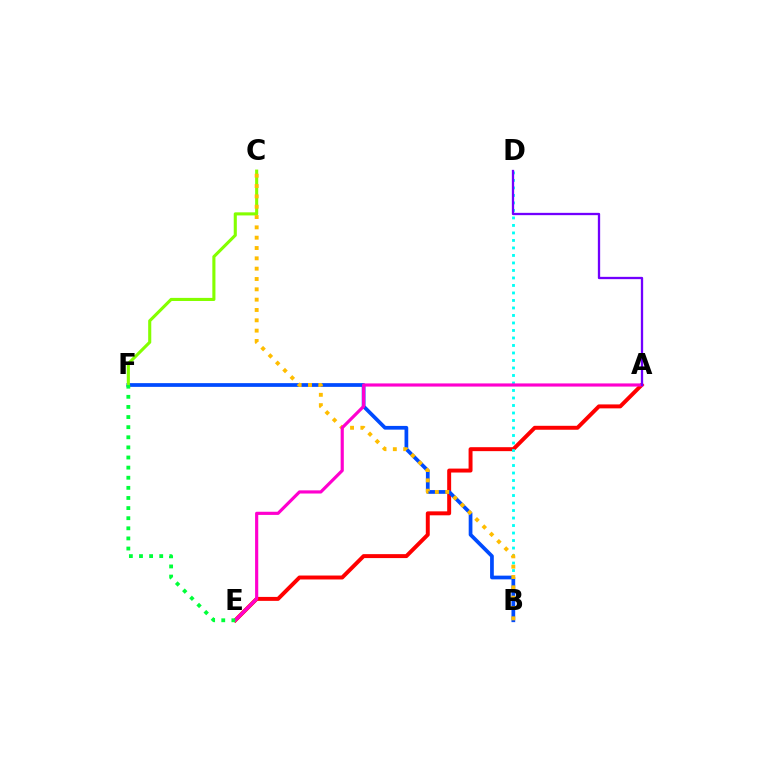{('A', 'E'): [{'color': '#ff0000', 'line_style': 'solid', 'thickness': 2.84}, {'color': '#ff00cf', 'line_style': 'solid', 'thickness': 2.28}], ('B', 'D'): [{'color': '#00fff6', 'line_style': 'dotted', 'thickness': 2.04}], ('B', 'F'): [{'color': '#004bff', 'line_style': 'solid', 'thickness': 2.68}], ('C', 'F'): [{'color': '#84ff00', 'line_style': 'solid', 'thickness': 2.23}], ('B', 'C'): [{'color': '#ffbd00', 'line_style': 'dotted', 'thickness': 2.81}], ('E', 'F'): [{'color': '#00ff39', 'line_style': 'dotted', 'thickness': 2.75}], ('A', 'D'): [{'color': '#7200ff', 'line_style': 'solid', 'thickness': 1.66}]}